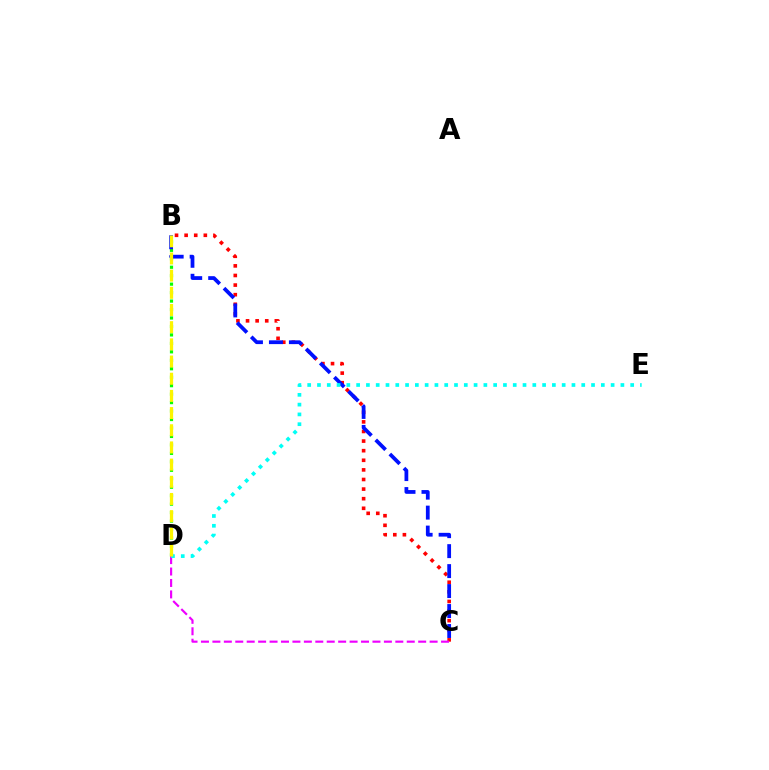{('B', 'C'): [{'color': '#ff0000', 'line_style': 'dotted', 'thickness': 2.61}, {'color': '#0010ff', 'line_style': 'dashed', 'thickness': 2.71}], ('B', 'D'): [{'color': '#08ff00', 'line_style': 'dotted', 'thickness': 2.3}, {'color': '#fcf500', 'line_style': 'dashed', 'thickness': 2.33}], ('C', 'D'): [{'color': '#ee00ff', 'line_style': 'dashed', 'thickness': 1.55}], ('D', 'E'): [{'color': '#00fff6', 'line_style': 'dotted', 'thickness': 2.66}]}